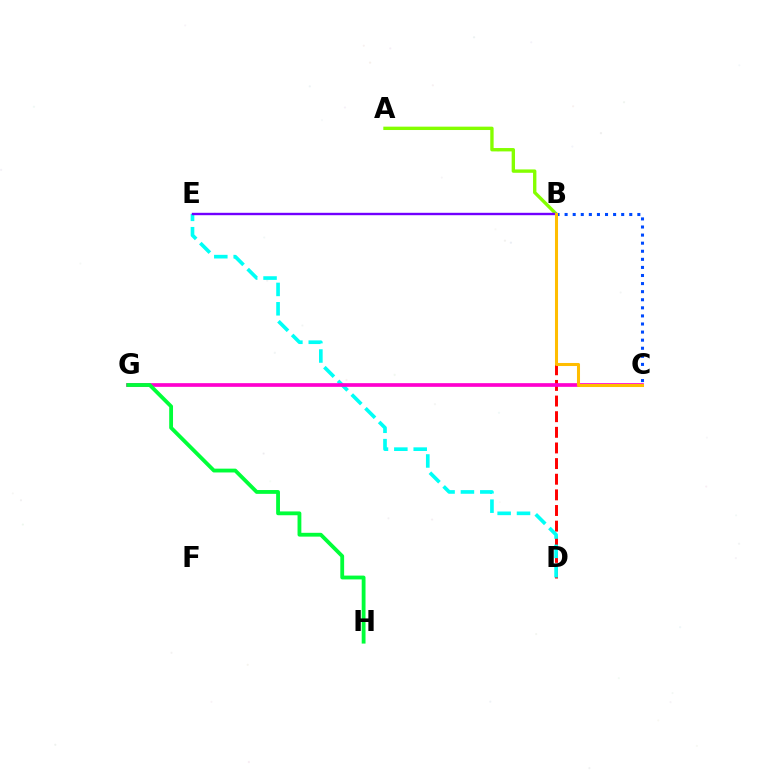{('B', 'D'): [{'color': '#ff0000', 'line_style': 'dashed', 'thickness': 2.12}], ('D', 'E'): [{'color': '#00fff6', 'line_style': 'dashed', 'thickness': 2.63}], ('A', 'B'): [{'color': '#84ff00', 'line_style': 'solid', 'thickness': 2.42}], ('C', 'G'): [{'color': '#ff00cf', 'line_style': 'solid', 'thickness': 2.65}], ('B', 'C'): [{'color': '#004bff', 'line_style': 'dotted', 'thickness': 2.2}, {'color': '#ffbd00', 'line_style': 'solid', 'thickness': 2.2}], ('B', 'E'): [{'color': '#7200ff', 'line_style': 'solid', 'thickness': 1.72}], ('G', 'H'): [{'color': '#00ff39', 'line_style': 'solid', 'thickness': 2.75}]}